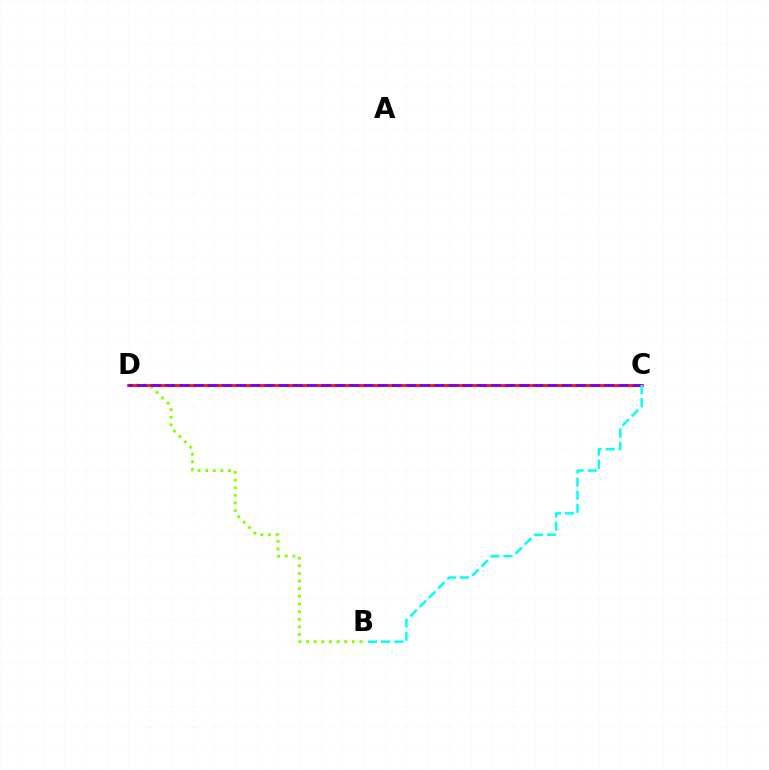{('B', 'D'): [{'color': '#84ff00', 'line_style': 'dotted', 'thickness': 2.07}], ('C', 'D'): [{'color': '#ff0000', 'line_style': 'solid', 'thickness': 1.9}, {'color': '#7200ff', 'line_style': 'dashed', 'thickness': 1.92}], ('B', 'C'): [{'color': '#00fff6', 'line_style': 'dashed', 'thickness': 1.78}]}